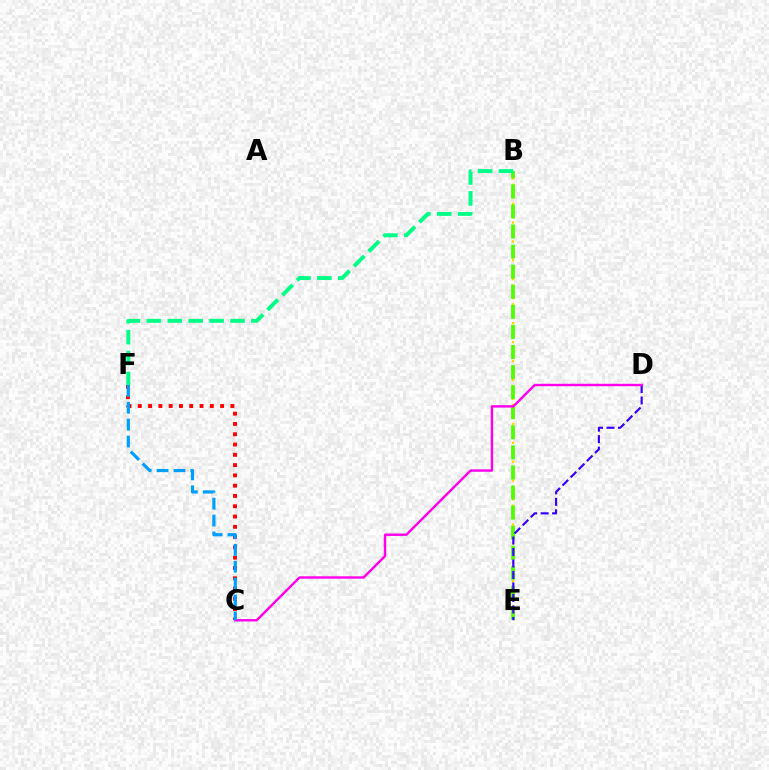{('B', 'E'): [{'color': '#ffd500', 'line_style': 'dotted', 'thickness': 1.71}, {'color': '#4fff00', 'line_style': 'dashed', 'thickness': 2.73}], ('B', 'F'): [{'color': '#00ff86', 'line_style': 'dashed', 'thickness': 2.84}], ('C', 'F'): [{'color': '#ff0000', 'line_style': 'dotted', 'thickness': 2.79}, {'color': '#009eff', 'line_style': 'dashed', 'thickness': 2.29}], ('D', 'E'): [{'color': '#3700ff', 'line_style': 'dashed', 'thickness': 1.56}], ('C', 'D'): [{'color': '#ff00ed', 'line_style': 'solid', 'thickness': 1.74}]}